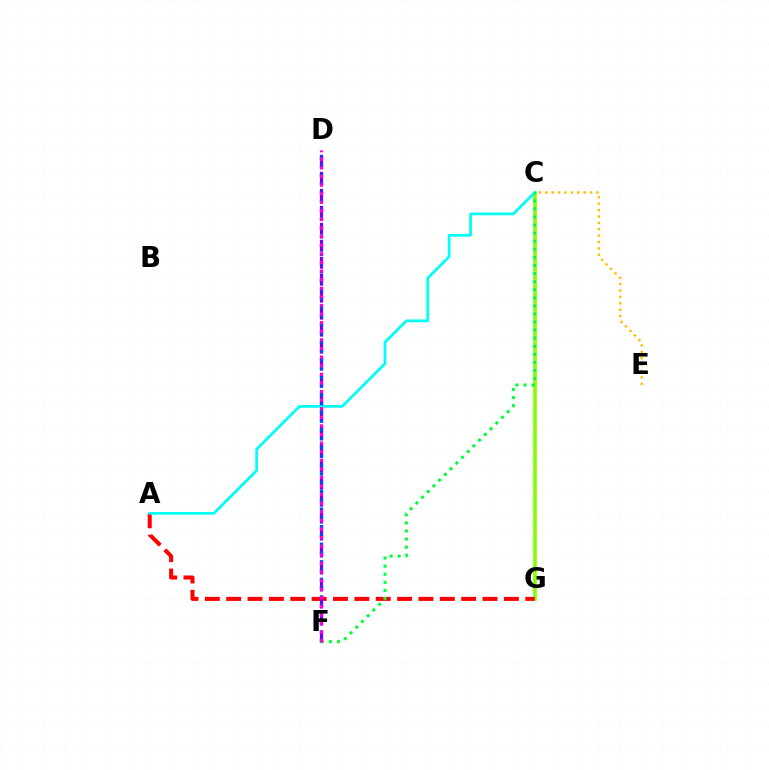{('C', 'G'): [{'color': '#84ff00', 'line_style': 'solid', 'thickness': 2.58}], ('A', 'G'): [{'color': '#ff0000', 'line_style': 'dashed', 'thickness': 2.9}], ('C', 'E'): [{'color': '#ffbd00', 'line_style': 'dotted', 'thickness': 1.73}], ('D', 'F'): [{'color': '#7200ff', 'line_style': 'dashed', 'thickness': 2.31}, {'color': '#004bff', 'line_style': 'dotted', 'thickness': 2.39}, {'color': '#ff00cf', 'line_style': 'dotted', 'thickness': 2.34}], ('A', 'C'): [{'color': '#00fff6', 'line_style': 'solid', 'thickness': 1.98}], ('C', 'F'): [{'color': '#00ff39', 'line_style': 'dotted', 'thickness': 2.19}]}